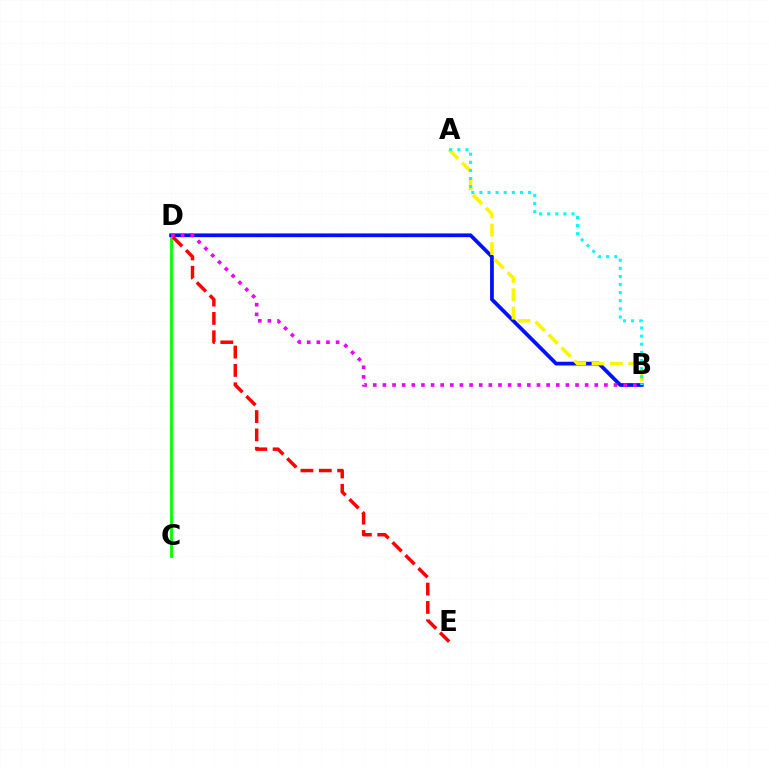{('C', 'D'): [{'color': '#08ff00', 'line_style': 'solid', 'thickness': 2.03}], ('B', 'D'): [{'color': '#0010ff', 'line_style': 'solid', 'thickness': 2.7}, {'color': '#ee00ff', 'line_style': 'dotted', 'thickness': 2.62}], ('A', 'B'): [{'color': '#fcf500', 'line_style': 'dashed', 'thickness': 2.49}, {'color': '#00fff6', 'line_style': 'dotted', 'thickness': 2.2}], ('D', 'E'): [{'color': '#ff0000', 'line_style': 'dashed', 'thickness': 2.49}]}